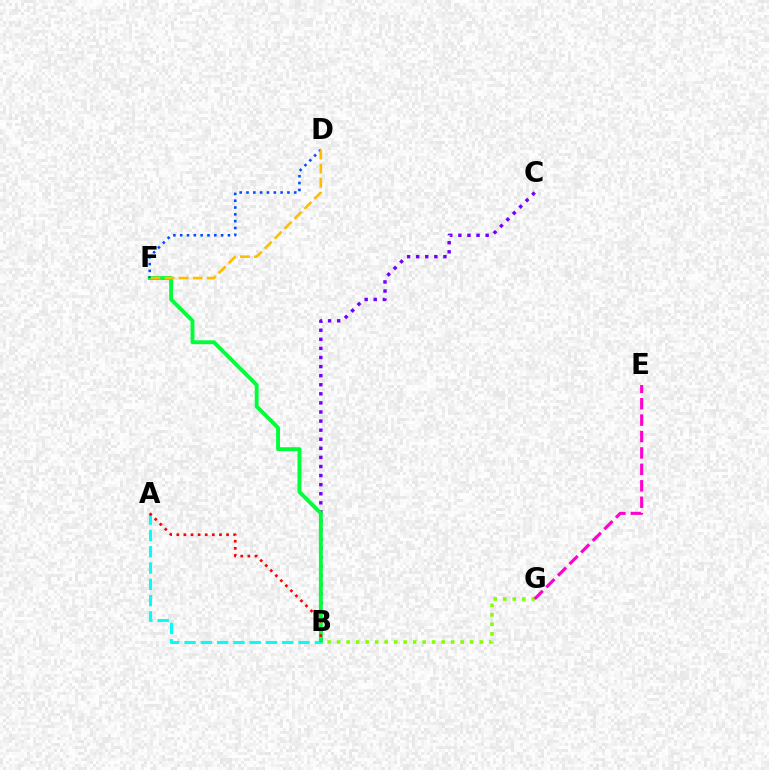{('B', 'C'): [{'color': '#7200ff', 'line_style': 'dotted', 'thickness': 2.47}], ('B', 'F'): [{'color': '#00ff39', 'line_style': 'solid', 'thickness': 2.8}], ('B', 'G'): [{'color': '#84ff00', 'line_style': 'dotted', 'thickness': 2.58}], ('A', 'B'): [{'color': '#00fff6', 'line_style': 'dashed', 'thickness': 2.21}, {'color': '#ff0000', 'line_style': 'dotted', 'thickness': 1.93}], ('E', 'G'): [{'color': '#ff00cf', 'line_style': 'dashed', 'thickness': 2.23}], ('D', 'F'): [{'color': '#004bff', 'line_style': 'dotted', 'thickness': 1.85}, {'color': '#ffbd00', 'line_style': 'dashed', 'thickness': 1.91}]}